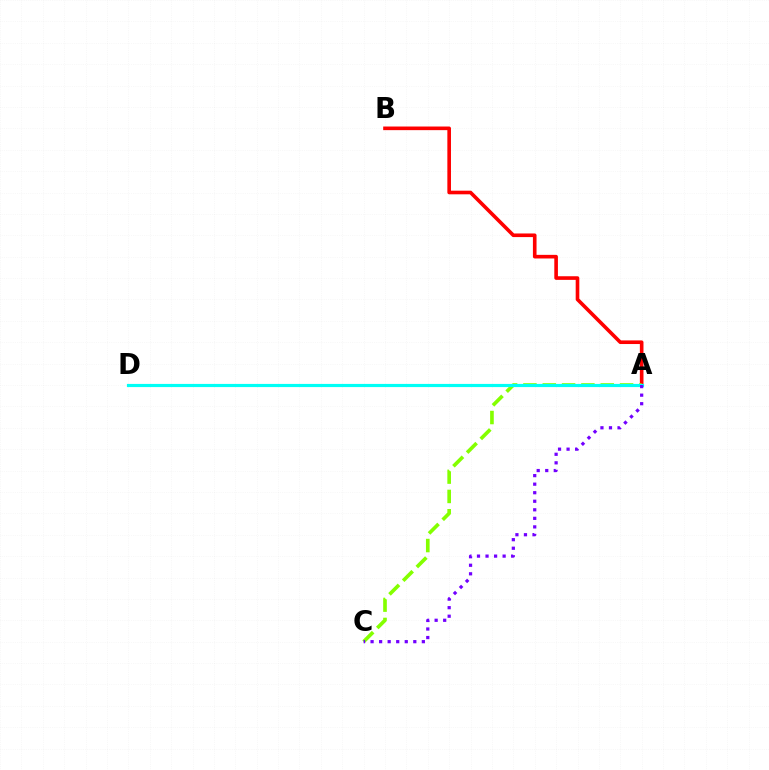{('A', 'B'): [{'color': '#ff0000', 'line_style': 'solid', 'thickness': 2.61}], ('A', 'C'): [{'color': '#84ff00', 'line_style': 'dashed', 'thickness': 2.63}, {'color': '#7200ff', 'line_style': 'dotted', 'thickness': 2.32}], ('A', 'D'): [{'color': '#00fff6', 'line_style': 'solid', 'thickness': 2.29}]}